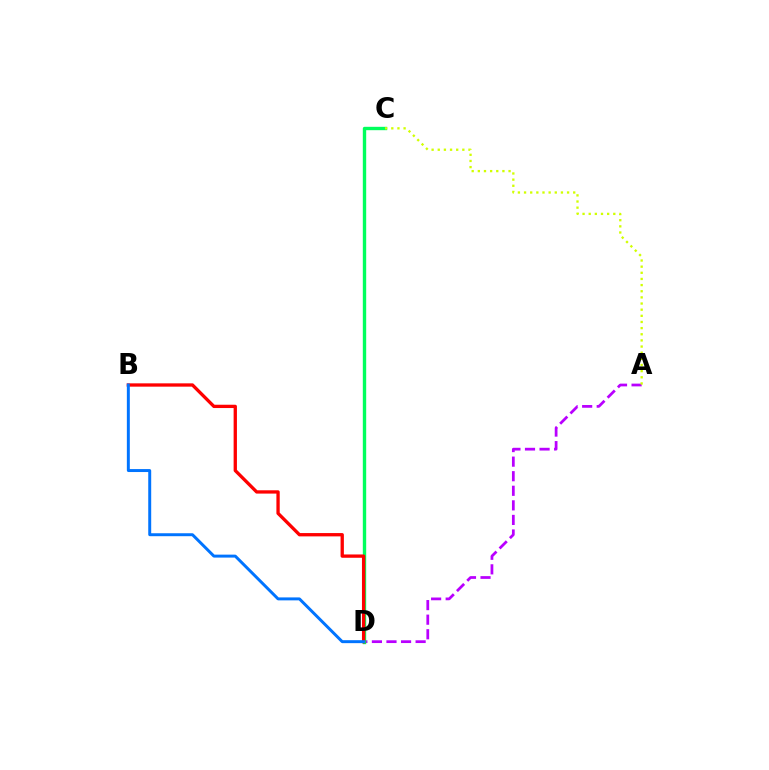{('A', 'D'): [{'color': '#b900ff', 'line_style': 'dashed', 'thickness': 1.98}], ('C', 'D'): [{'color': '#00ff5c', 'line_style': 'solid', 'thickness': 2.43}], ('B', 'D'): [{'color': '#ff0000', 'line_style': 'solid', 'thickness': 2.38}, {'color': '#0074ff', 'line_style': 'solid', 'thickness': 2.13}], ('A', 'C'): [{'color': '#d1ff00', 'line_style': 'dotted', 'thickness': 1.67}]}